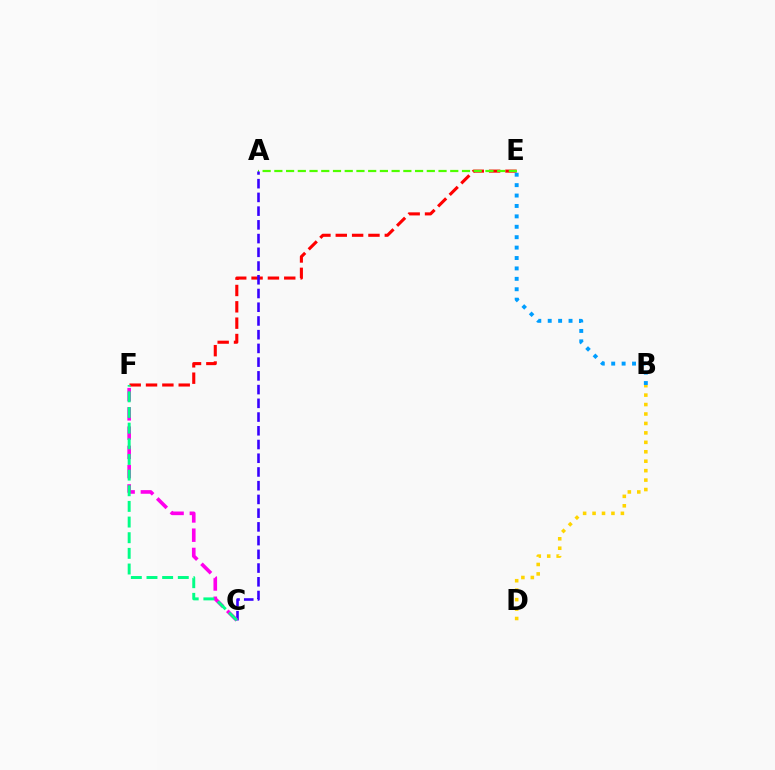{('B', 'D'): [{'color': '#ffd500', 'line_style': 'dotted', 'thickness': 2.57}], ('E', 'F'): [{'color': '#ff0000', 'line_style': 'dashed', 'thickness': 2.22}], ('A', 'E'): [{'color': '#4fff00', 'line_style': 'dashed', 'thickness': 1.59}], ('A', 'C'): [{'color': '#3700ff', 'line_style': 'dashed', 'thickness': 1.86}], ('B', 'E'): [{'color': '#009eff', 'line_style': 'dotted', 'thickness': 2.83}], ('C', 'F'): [{'color': '#ff00ed', 'line_style': 'dashed', 'thickness': 2.62}, {'color': '#00ff86', 'line_style': 'dashed', 'thickness': 2.13}]}